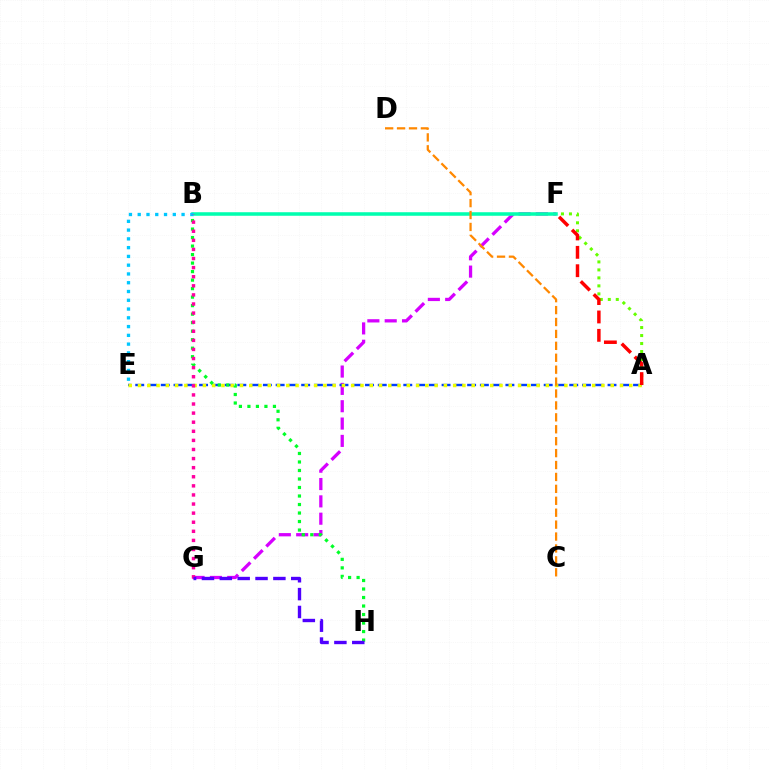{('A', 'F'): [{'color': '#66ff00', 'line_style': 'dotted', 'thickness': 2.17}, {'color': '#ff0000', 'line_style': 'dashed', 'thickness': 2.5}], ('F', 'G'): [{'color': '#d600ff', 'line_style': 'dashed', 'thickness': 2.35}], ('B', 'F'): [{'color': '#00ffaf', 'line_style': 'solid', 'thickness': 2.55}], ('A', 'E'): [{'color': '#003fff', 'line_style': 'dashed', 'thickness': 1.73}, {'color': '#eeff00', 'line_style': 'dotted', 'thickness': 2.52}], ('B', 'H'): [{'color': '#00ff27', 'line_style': 'dotted', 'thickness': 2.31}], ('B', 'E'): [{'color': '#00c7ff', 'line_style': 'dotted', 'thickness': 2.38}], ('B', 'G'): [{'color': '#ff00a0', 'line_style': 'dotted', 'thickness': 2.47}], ('G', 'H'): [{'color': '#4f00ff', 'line_style': 'dashed', 'thickness': 2.43}], ('C', 'D'): [{'color': '#ff8800', 'line_style': 'dashed', 'thickness': 1.62}]}